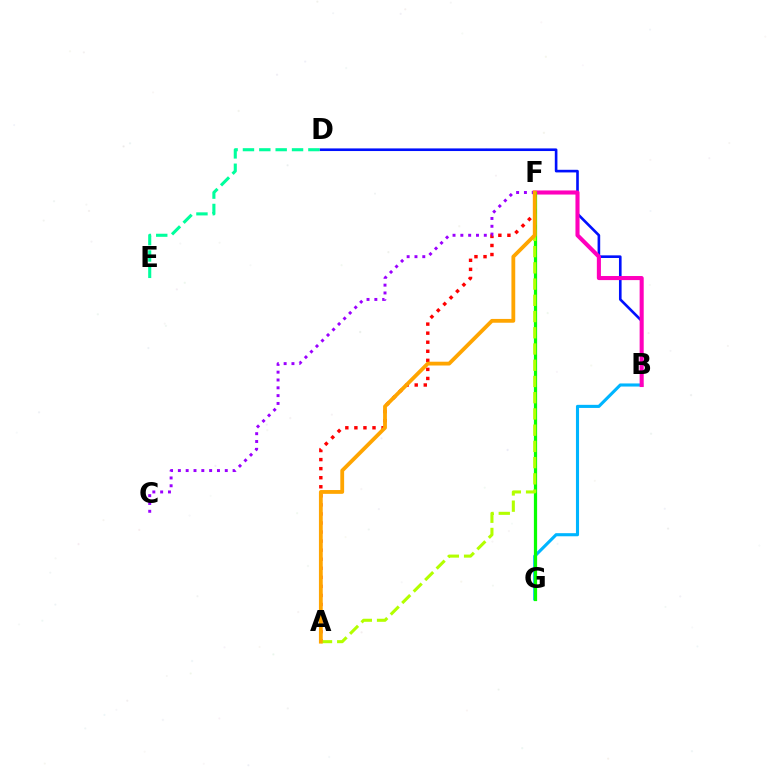{('B', 'D'): [{'color': '#0010ff', 'line_style': 'solid', 'thickness': 1.89}], ('B', 'G'): [{'color': '#00b5ff', 'line_style': 'solid', 'thickness': 2.24}], ('B', 'F'): [{'color': '#ff00bd', 'line_style': 'solid', 'thickness': 2.94}], ('D', 'E'): [{'color': '#00ff9d', 'line_style': 'dashed', 'thickness': 2.22}], ('A', 'F'): [{'color': '#ff0000', 'line_style': 'dotted', 'thickness': 2.46}, {'color': '#b3ff00', 'line_style': 'dashed', 'thickness': 2.2}, {'color': '#ffa500', 'line_style': 'solid', 'thickness': 2.74}], ('F', 'G'): [{'color': '#08ff00', 'line_style': 'solid', 'thickness': 2.32}], ('C', 'F'): [{'color': '#9b00ff', 'line_style': 'dotted', 'thickness': 2.12}]}